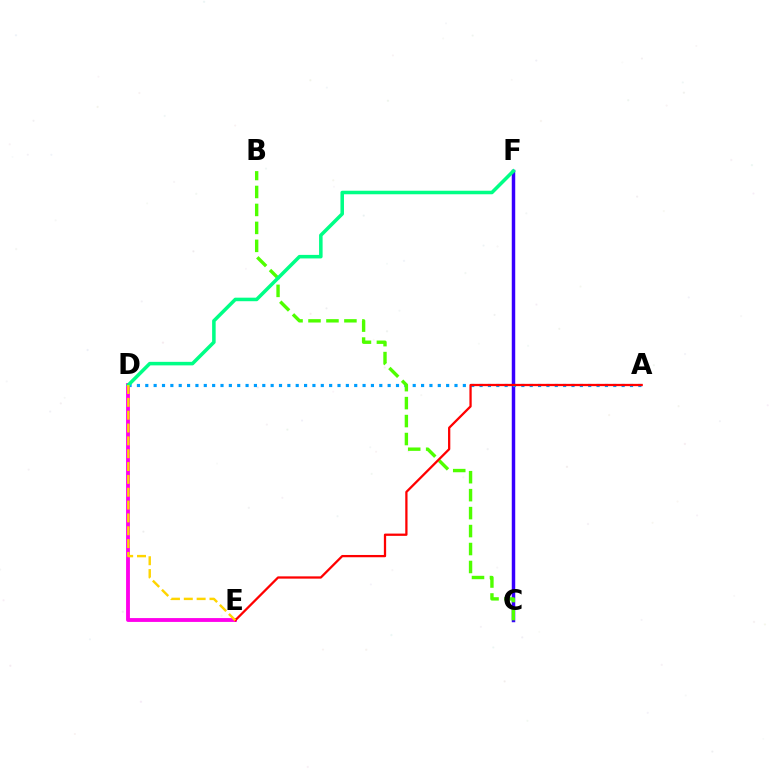{('C', 'F'): [{'color': '#3700ff', 'line_style': 'solid', 'thickness': 2.49}], ('D', 'E'): [{'color': '#ff00ed', 'line_style': 'solid', 'thickness': 2.77}, {'color': '#ffd500', 'line_style': 'dashed', 'thickness': 1.74}], ('A', 'D'): [{'color': '#009eff', 'line_style': 'dotted', 'thickness': 2.27}], ('B', 'C'): [{'color': '#4fff00', 'line_style': 'dashed', 'thickness': 2.44}], ('A', 'E'): [{'color': '#ff0000', 'line_style': 'solid', 'thickness': 1.64}], ('D', 'F'): [{'color': '#00ff86', 'line_style': 'solid', 'thickness': 2.54}]}